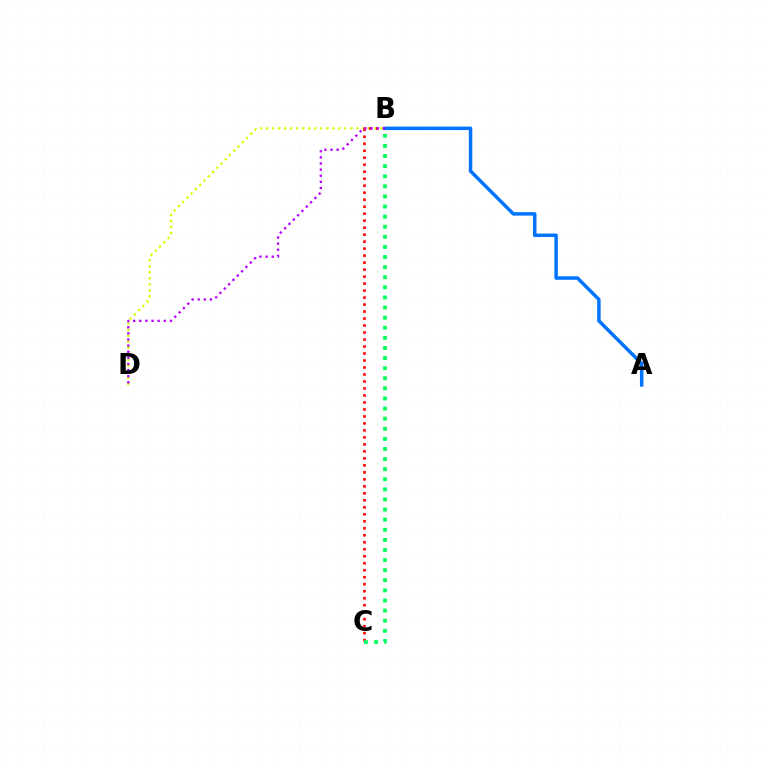{('B', 'D'): [{'color': '#d1ff00', 'line_style': 'dotted', 'thickness': 1.64}, {'color': '#b900ff', 'line_style': 'dotted', 'thickness': 1.66}], ('B', 'C'): [{'color': '#ff0000', 'line_style': 'dotted', 'thickness': 1.9}, {'color': '#00ff5c', 'line_style': 'dotted', 'thickness': 2.74}], ('A', 'B'): [{'color': '#0074ff', 'line_style': 'solid', 'thickness': 2.5}]}